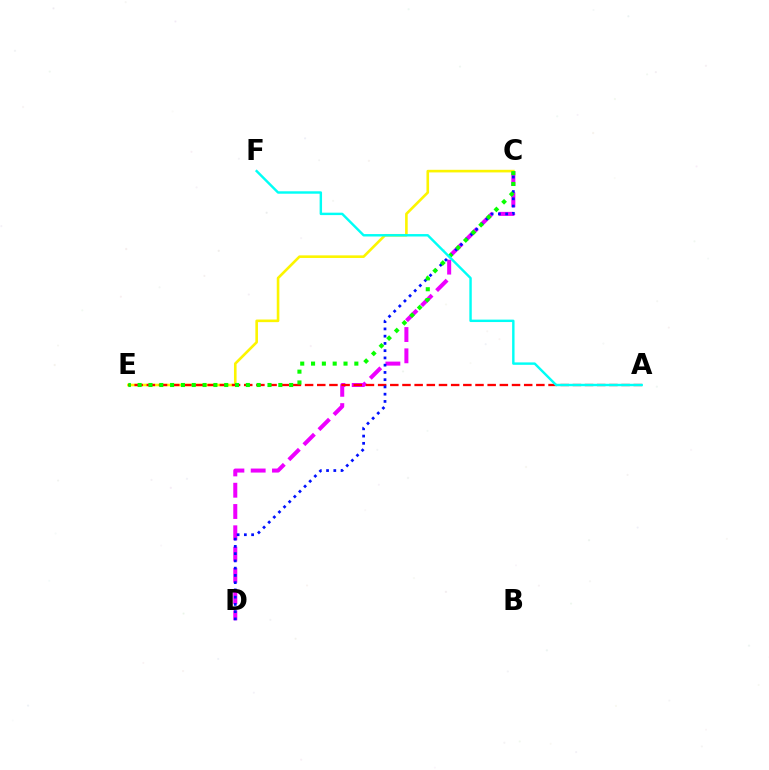{('C', 'D'): [{'color': '#ee00ff', 'line_style': 'dashed', 'thickness': 2.89}, {'color': '#0010ff', 'line_style': 'dotted', 'thickness': 1.97}], ('C', 'E'): [{'color': '#fcf500', 'line_style': 'solid', 'thickness': 1.88}, {'color': '#08ff00', 'line_style': 'dotted', 'thickness': 2.94}], ('A', 'E'): [{'color': '#ff0000', 'line_style': 'dashed', 'thickness': 1.65}], ('A', 'F'): [{'color': '#00fff6', 'line_style': 'solid', 'thickness': 1.75}]}